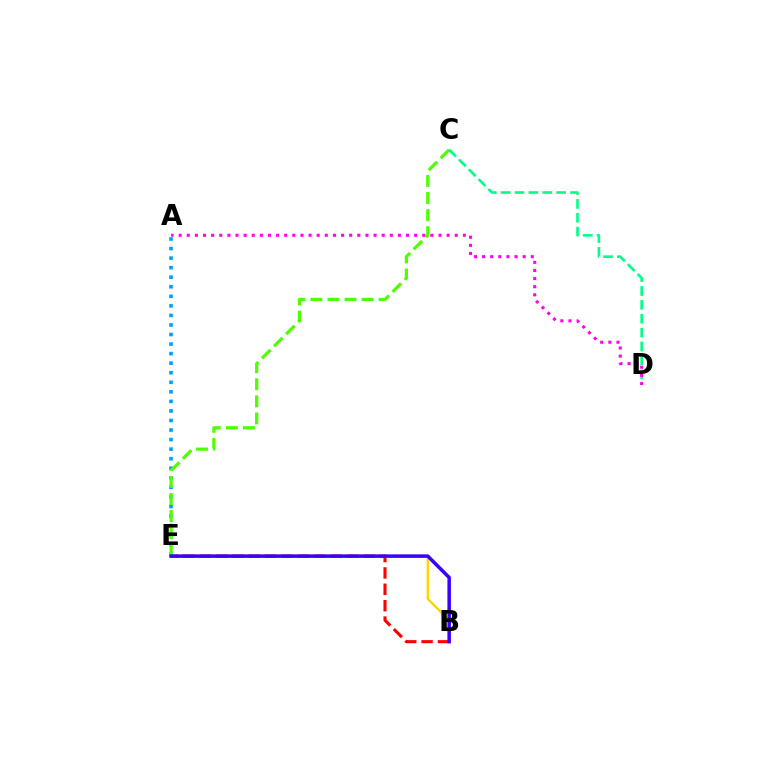{('A', 'E'): [{'color': '#009eff', 'line_style': 'dotted', 'thickness': 2.6}], ('B', 'E'): [{'color': '#ffd500', 'line_style': 'solid', 'thickness': 1.67}, {'color': '#ff0000', 'line_style': 'dashed', 'thickness': 2.23}, {'color': '#3700ff', 'line_style': 'solid', 'thickness': 2.52}], ('C', 'E'): [{'color': '#4fff00', 'line_style': 'dashed', 'thickness': 2.32}], ('C', 'D'): [{'color': '#00ff86', 'line_style': 'dashed', 'thickness': 1.88}], ('A', 'D'): [{'color': '#ff00ed', 'line_style': 'dotted', 'thickness': 2.21}]}